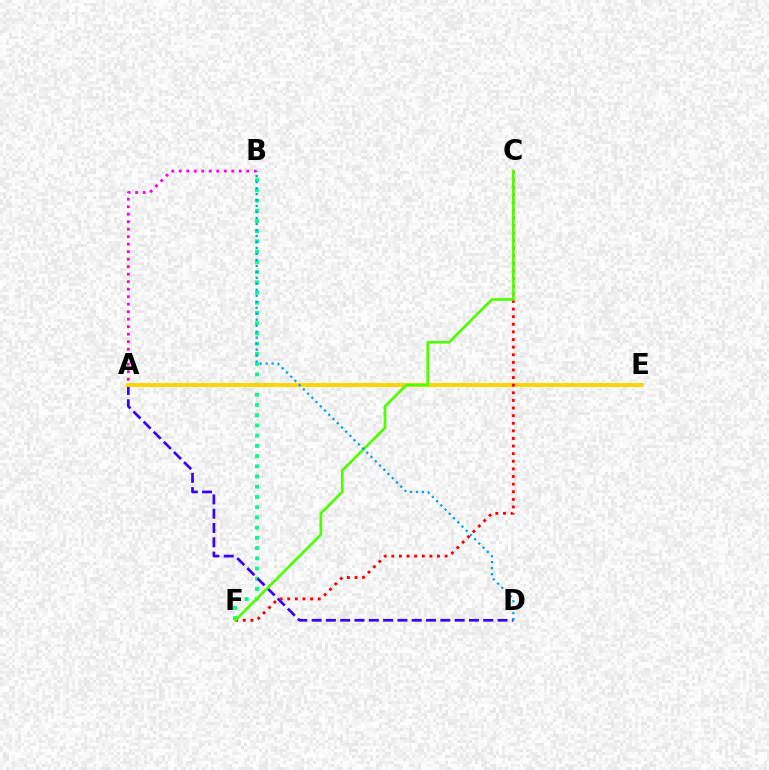{('B', 'F'): [{'color': '#00ff86', 'line_style': 'dotted', 'thickness': 2.78}], ('A', 'B'): [{'color': '#ff00ed', 'line_style': 'dotted', 'thickness': 2.04}], ('A', 'D'): [{'color': '#3700ff', 'line_style': 'dashed', 'thickness': 1.94}], ('A', 'E'): [{'color': '#ffd500', 'line_style': 'solid', 'thickness': 2.83}], ('C', 'F'): [{'color': '#ff0000', 'line_style': 'dotted', 'thickness': 2.07}, {'color': '#4fff00', 'line_style': 'solid', 'thickness': 1.95}], ('B', 'D'): [{'color': '#009eff', 'line_style': 'dotted', 'thickness': 1.63}]}